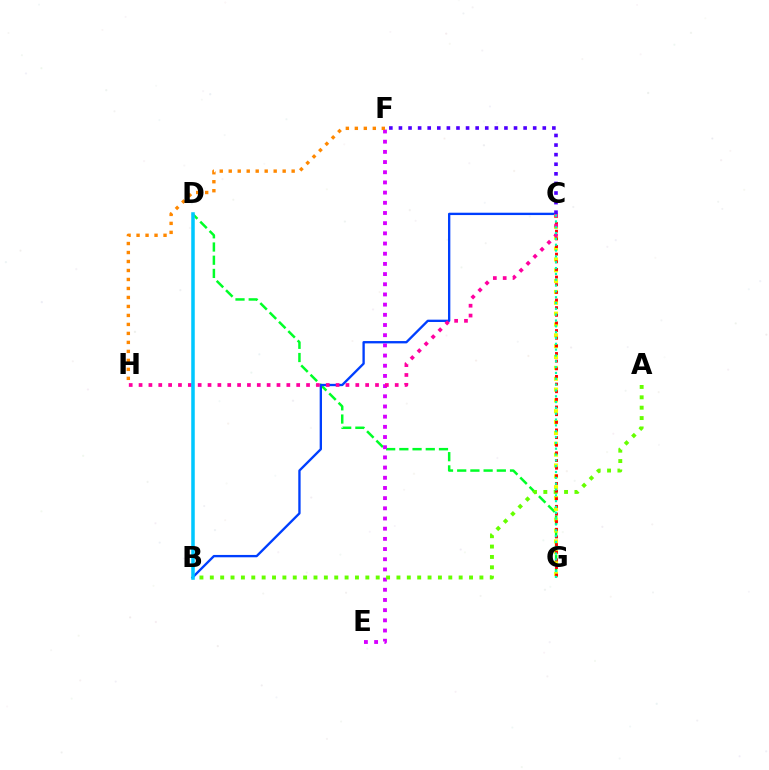{('D', 'G'): [{'color': '#00ff27', 'line_style': 'dashed', 'thickness': 1.79}], ('B', 'C'): [{'color': '#003fff', 'line_style': 'solid', 'thickness': 1.68}], ('E', 'F'): [{'color': '#d600ff', 'line_style': 'dotted', 'thickness': 2.77}], ('A', 'B'): [{'color': '#66ff00', 'line_style': 'dotted', 'thickness': 2.82}], ('C', 'G'): [{'color': '#eeff00', 'line_style': 'dotted', 'thickness': 2.95}, {'color': '#ff0000', 'line_style': 'dotted', 'thickness': 2.08}, {'color': '#00ffaf', 'line_style': 'dotted', 'thickness': 1.58}], ('C', 'H'): [{'color': '#ff00a0', 'line_style': 'dotted', 'thickness': 2.68}], ('B', 'D'): [{'color': '#00c7ff', 'line_style': 'solid', 'thickness': 2.54}], ('F', 'H'): [{'color': '#ff8800', 'line_style': 'dotted', 'thickness': 2.44}], ('C', 'F'): [{'color': '#4f00ff', 'line_style': 'dotted', 'thickness': 2.61}]}